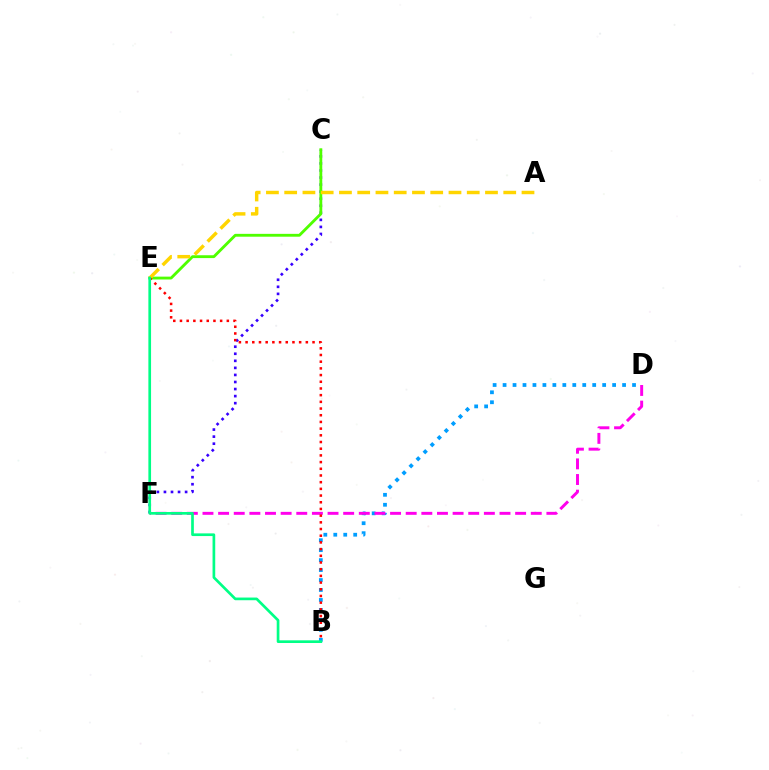{('C', 'F'): [{'color': '#3700ff', 'line_style': 'dotted', 'thickness': 1.92}], ('B', 'D'): [{'color': '#009eff', 'line_style': 'dotted', 'thickness': 2.71}], ('C', 'E'): [{'color': '#4fff00', 'line_style': 'solid', 'thickness': 2.05}], ('A', 'E'): [{'color': '#ffd500', 'line_style': 'dashed', 'thickness': 2.48}], ('D', 'F'): [{'color': '#ff00ed', 'line_style': 'dashed', 'thickness': 2.12}], ('B', 'E'): [{'color': '#ff0000', 'line_style': 'dotted', 'thickness': 1.82}, {'color': '#00ff86', 'line_style': 'solid', 'thickness': 1.93}]}